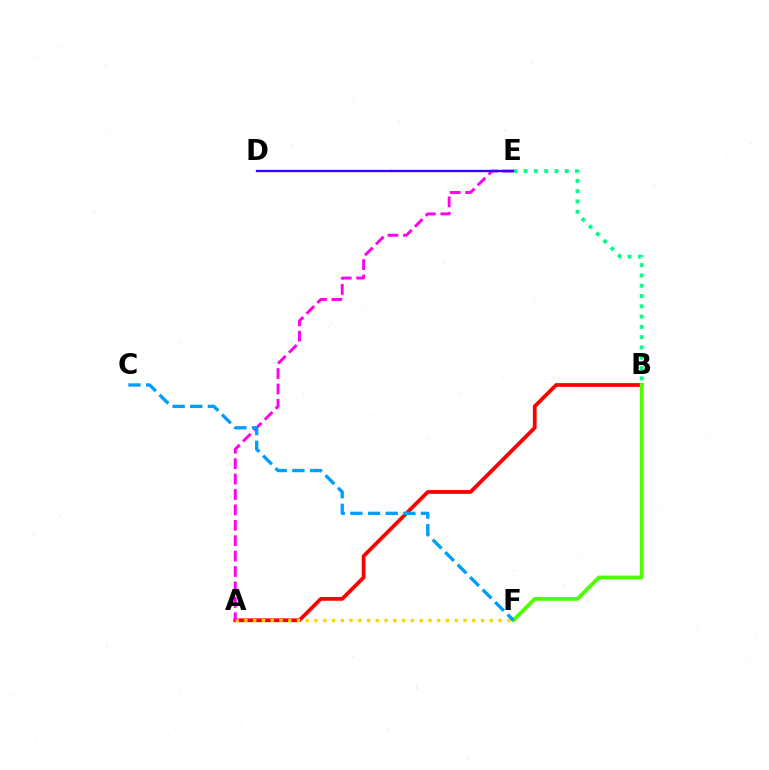{('A', 'B'): [{'color': '#ff0000', 'line_style': 'solid', 'thickness': 2.71}], ('A', 'F'): [{'color': '#ffd500', 'line_style': 'dotted', 'thickness': 2.38}], ('B', 'F'): [{'color': '#4fff00', 'line_style': 'solid', 'thickness': 2.72}], ('A', 'E'): [{'color': '#ff00ed', 'line_style': 'dashed', 'thickness': 2.09}], ('B', 'E'): [{'color': '#00ff86', 'line_style': 'dotted', 'thickness': 2.79}], ('D', 'E'): [{'color': '#3700ff', 'line_style': 'solid', 'thickness': 1.67}], ('C', 'F'): [{'color': '#009eff', 'line_style': 'dashed', 'thickness': 2.4}]}